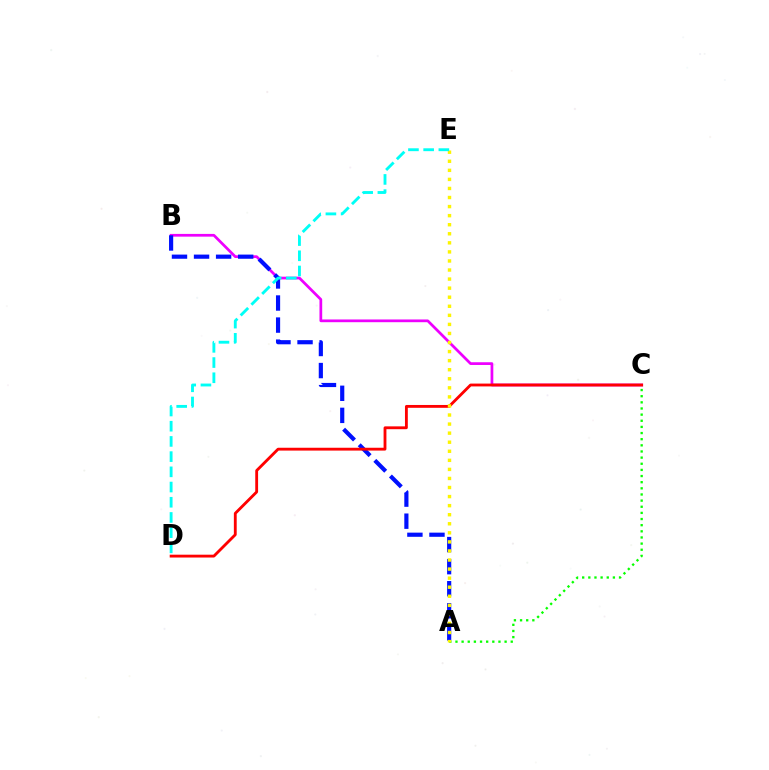{('A', 'C'): [{'color': '#08ff00', 'line_style': 'dotted', 'thickness': 1.67}], ('B', 'C'): [{'color': '#ee00ff', 'line_style': 'solid', 'thickness': 1.97}], ('A', 'B'): [{'color': '#0010ff', 'line_style': 'dashed', 'thickness': 3.0}], ('C', 'D'): [{'color': '#ff0000', 'line_style': 'solid', 'thickness': 2.04}], ('A', 'E'): [{'color': '#fcf500', 'line_style': 'dotted', 'thickness': 2.46}], ('D', 'E'): [{'color': '#00fff6', 'line_style': 'dashed', 'thickness': 2.07}]}